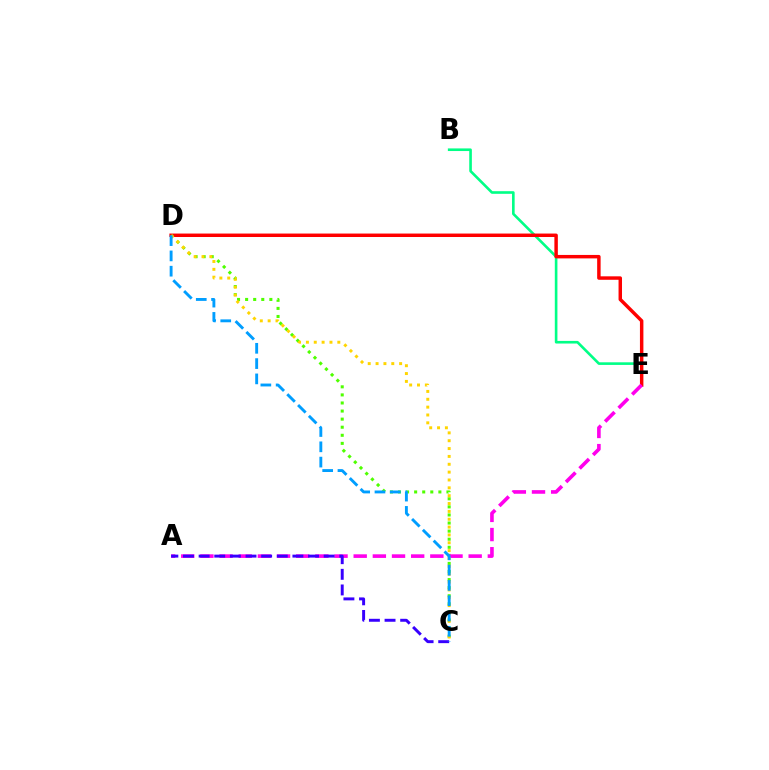{('B', 'E'): [{'color': '#00ff86', 'line_style': 'solid', 'thickness': 1.89}], ('D', 'E'): [{'color': '#ff0000', 'line_style': 'solid', 'thickness': 2.49}], ('C', 'D'): [{'color': '#4fff00', 'line_style': 'dotted', 'thickness': 2.19}, {'color': '#ffd500', 'line_style': 'dotted', 'thickness': 2.13}, {'color': '#009eff', 'line_style': 'dashed', 'thickness': 2.08}], ('A', 'E'): [{'color': '#ff00ed', 'line_style': 'dashed', 'thickness': 2.6}], ('A', 'C'): [{'color': '#3700ff', 'line_style': 'dashed', 'thickness': 2.12}]}